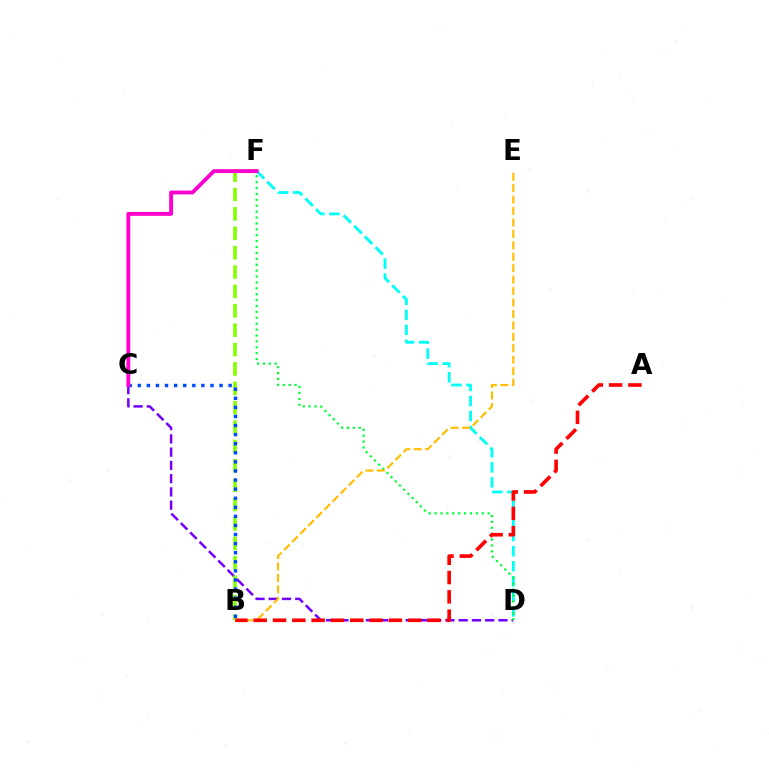{('C', 'D'): [{'color': '#7200ff', 'line_style': 'dashed', 'thickness': 1.8}], ('D', 'F'): [{'color': '#00fff6', 'line_style': 'dashed', 'thickness': 2.04}, {'color': '#00ff39', 'line_style': 'dotted', 'thickness': 1.6}], ('B', 'F'): [{'color': '#84ff00', 'line_style': 'dashed', 'thickness': 2.63}], ('B', 'E'): [{'color': '#ffbd00', 'line_style': 'dashed', 'thickness': 1.55}], ('B', 'C'): [{'color': '#004bff', 'line_style': 'dotted', 'thickness': 2.47}], ('C', 'F'): [{'color': '#ff00cf', 'line_style': 'solid', 'thickness': 2.8}], ('A', 'B'): [{'color': '#ff0000', 'line_style': 'dashed', 'thickness': 2.62}]}